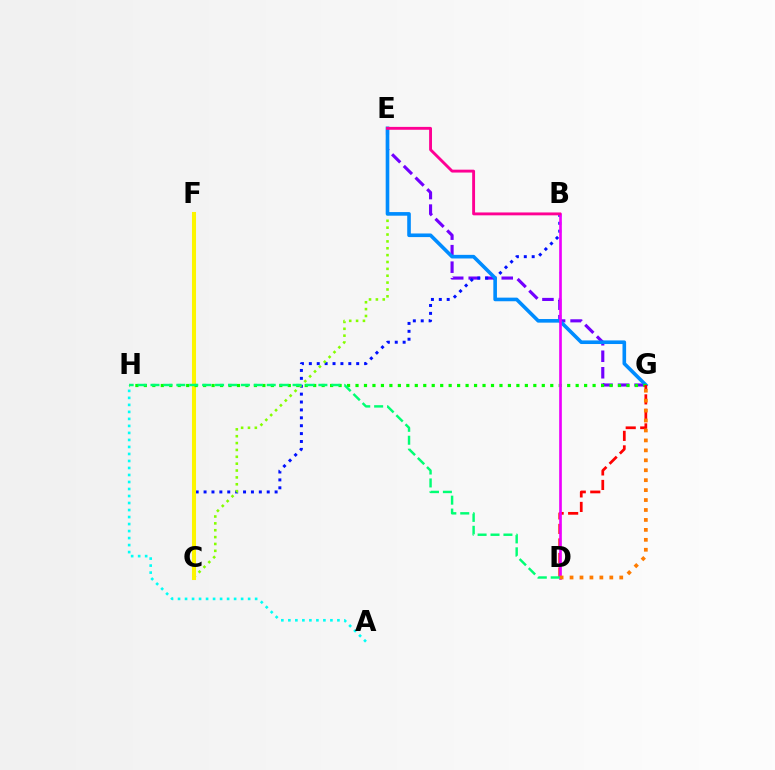{('E', 'G'): [{'color': '#7200ff', 'line_style': 'dashed', 'thickness': 2.24}, {'color': '#008cff', 'line_style': 'solid', 'thickness': 2.6}], ('B', 'C'): [{'color': '#0010ff', 'line_style': 'dotted', 'thickness': 2.14}], ('C', 'E'): [{'color': '#84ff00', 'line_style': 'dotted', 'thickness': 1.87}], ('C', 'F'): [{'color': '#fcf500', 'line_style': 'solid', 'thickness': 2.93}], ('G', 'H'): [{'color': '#08ff00', 'line_style': 'dotted', 'thickness': 2.3}], ('A', 'H'): [{'color': '#00fff6', 'line_style': 'dotted', 'thickness': 1.9}], ('D', 'G'): [{'color': '#ff0000', 'line_style': 'dashed', 'thickness': 1.97}, {'color': '#ff7c00', 'line_style': 'dotted', 'thickness': 2.7}], ('B', 'D'): [{'color': '#ee00ff', 'line_style': 'solid', 'thickness': 1.92}], ('D', 'H'): [{'color': '#00ff74', 'line_style': 'dashed', 'thickness': 1.75}], ('B', 'E'): [{'color': '#ff0094', 'line_style': 'solid', 'thickness': 2.07}]}